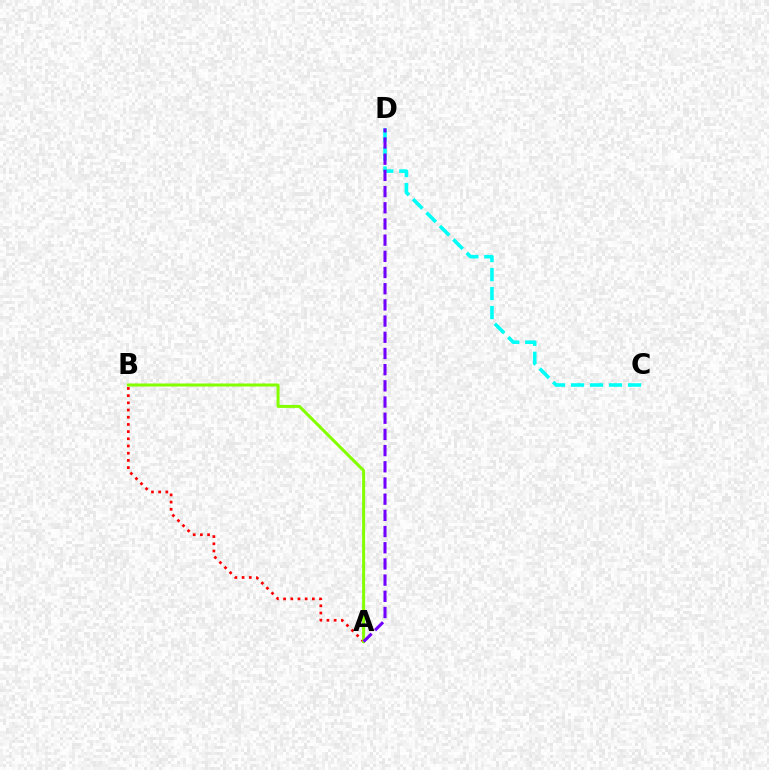{('A', 'B'): [{'color': '#ff0000', 'line_style': 'dotted', 'thickness': 1.95}, {'color': '#84ff00', 'line_style': 'solid', 'thickness': 2.17}], ('C', 'D'): [{'color': '#00fff6', 'line_style': 'dashed', 'thickness': 2.58}], ('A', 'D'): [{'color': '#7200ff', 'line_style': 'dashed', 'thickness': 2.2}]}